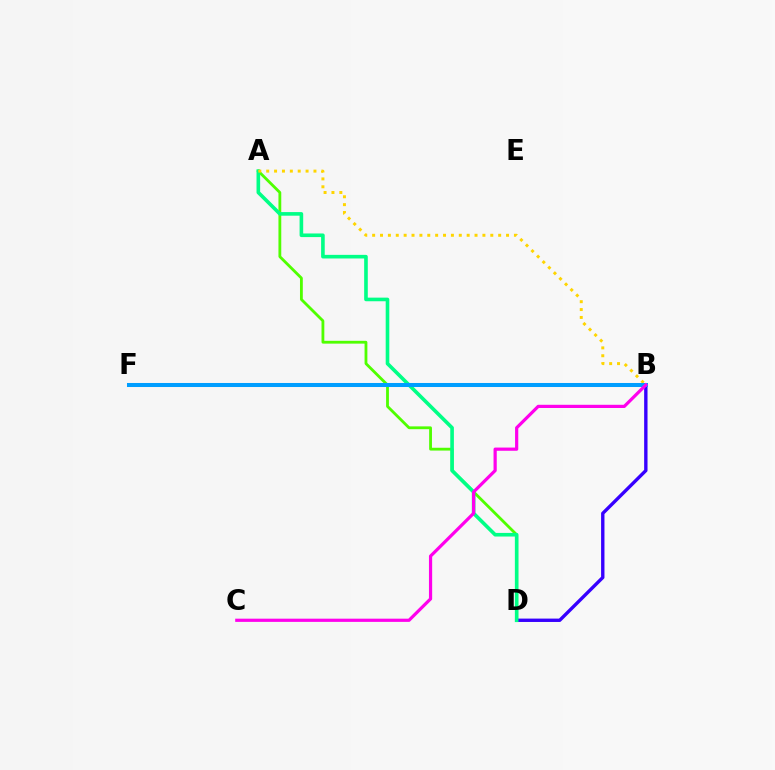{('A', 'D'): [{'color': '#4fff00', 'line_style': 'solid', 'thickness': 2.02}, {'color': '#00ff86', 'line_style': 'solid', 'thickness': 2.6}], ('B', 'D'): [{'color': '#3700ff', 'line_style': 'solid', 'thickness': 2.43}], ('B', 'F'): [{'color': '#ff0000', 'line_style': 'dotted', 'thickness': 1.86}, {'color': '#009eff', 'line_style': 'solid', 'thickness': 2.9}], ('A', 'B'): [{'color': '#ffd500', 'line_style': 'dotted', 'thickness': 2.14}], ('B', 'C'): [{'color': '#ff00ed', 'line_style': 'solid', 'thickness': 2.31}]}